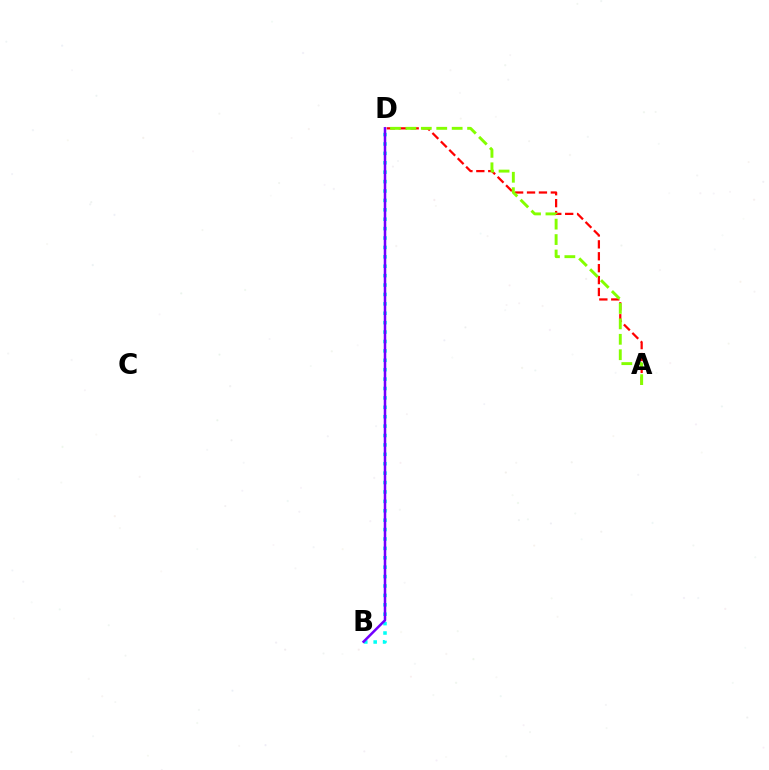{('A', 'D'): [{'color': '#ff0000', 'line_style': 'dashed', 'thickness': 1.62}, {'color': '#84ff00', 'line_style': 'dashed', 'thickness': 2.1}], ('B', 'D'): [{'color': '#00fff6', 'line_style': 'dotted', 'thickness': 2.56}, {'color': '#7200ff', 'line_style': 'solid', 'thickness': 1.82}]}